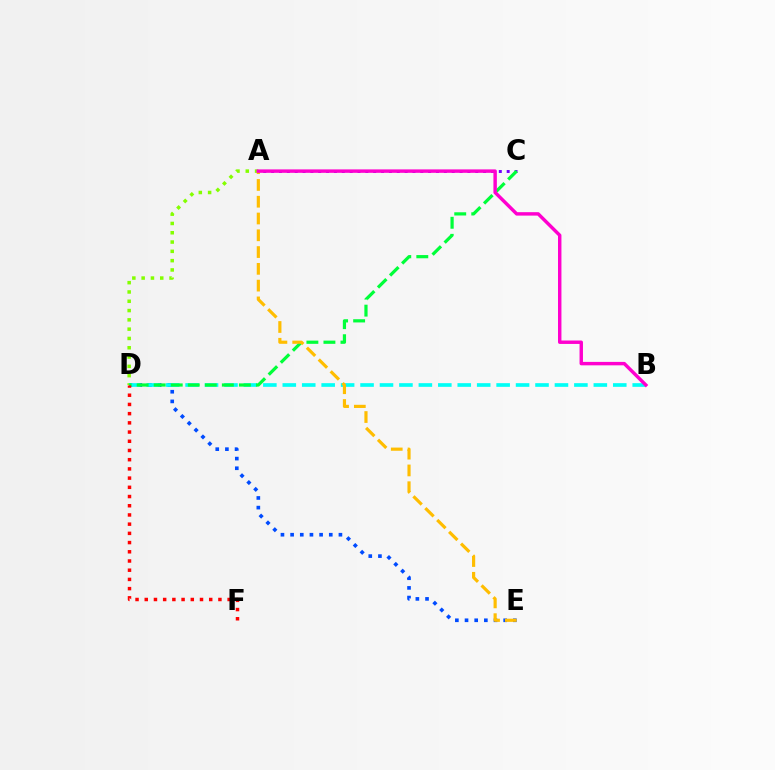{('D', 'E'): [{'color': '#004bff', 'line_style': 'dotted', 'thickness': 2.63}], ('A', 'D'): [{'color': '#84ff00', 'line_style': 'dotted', 'thickness': 2.53}], ('A', 'C'): [{'color': '#7200ff', 'line_style': 'dotted', 'thickness': 2.13}], ('B', 'D'): [{'color': '#00fff6', 'line_style': 'dashed', 'thickness': 2.64}], ('C', 'D'): [{'color': '#00ff39', 'line_style': 'dashed', 'thickness': 2.31}], ('A', 'E'): [{'color': '#ffbd00', 'line_style': 'dashed', 'thickness': 2.28}], ('A', 'B'): [{'color': '#ff00cf', 'line_style': 'solid', 'thickness': 2.47}], ('D', 'F'): [{'color': '#ff0000', 'line_style': 'dotted', 'thickness': 2.5}]}